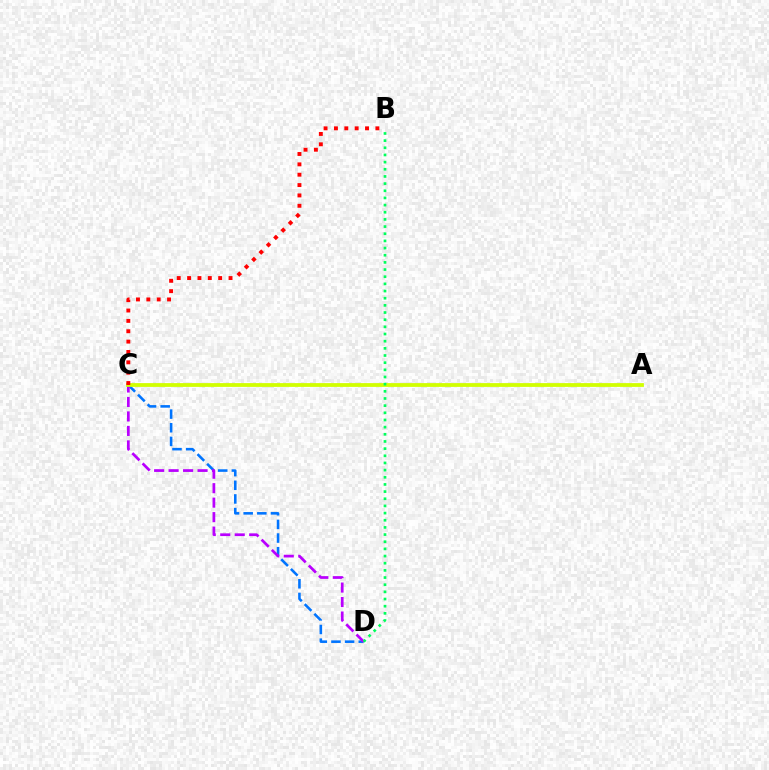{('C', 'D'): [{'color': '#0074ff', 'line_style': 'dashed', 'thickness': 1.85}, {'color': '#b900ff', 'line_style': 'dashed', 'thickness': 1.97}], ('A', 'C'): [{'color': '#d1ff00', 'line_style': 'solid', 'thickness': 2.72}], ('B', 'C'): [{'color': '#ff0000', 'line_style': 'dotted', 'thickness': 2.81}], ('B', 'D'): [{'color': '#00ff5c', 'line_style': 'dotted', 'thickness': 1.95}]}